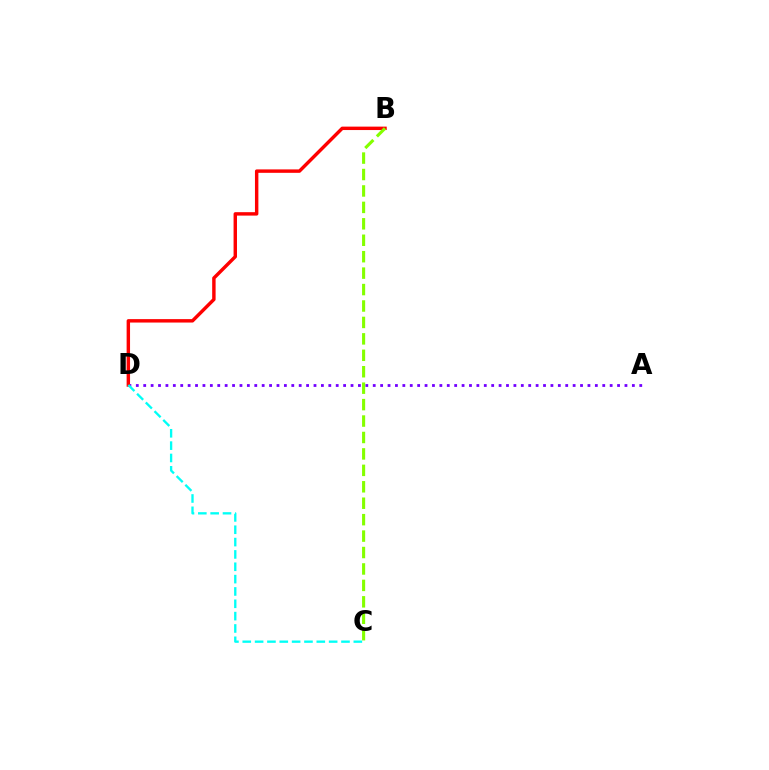{('A', 'D'): [{'color': '#7200ff', 'line_style': 'dotted', 'thickness': 2.01}], ('B', 'D'): [{'color': '#ff0000', 'line_style': 'solid', 'thickness': 2.46}], ('B', 'C'): [{'color': '#84ff00', 'line_style': 'dashed', 'thickness': 2.23}], ('C', 'D'): [{'color': '#00fff6', 'line_style': 'dashed', 'thickness': 1.68}]}